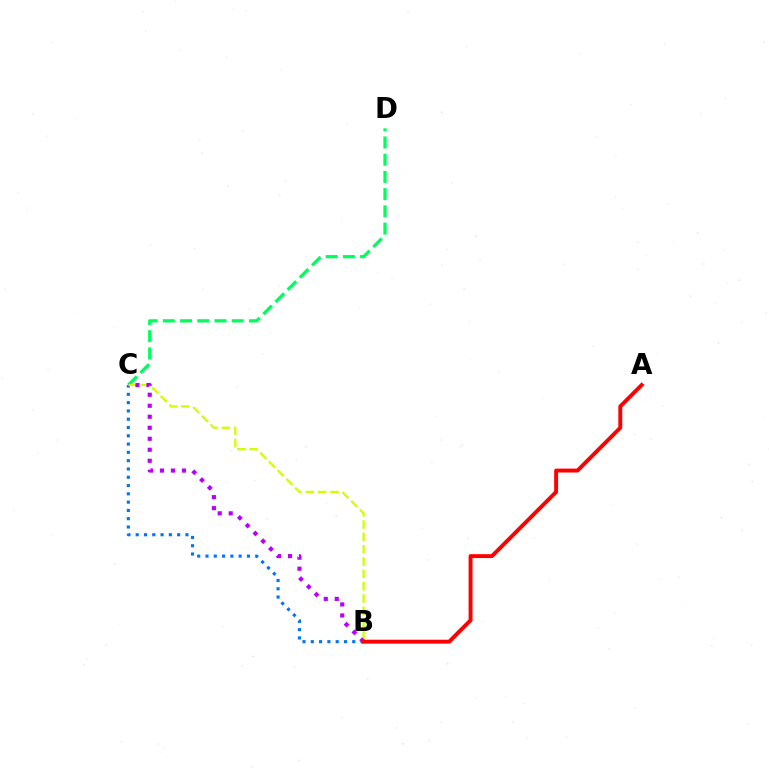{('C', 'D'): [{'color': '#00ff5c', 'line_style': 'dashed', 'thickness': 2.34}], ('B', 'C'): [{'color': '#0074ff', 'line_style': 'dotted', 'thickness': 2.25}, {'color': '#d1ff00', 'line_style': 'dashed', 'thickness': 1.67}, {'color': '#b900ff', 'line_style': 'dotted', 'thickness': 2.99}], ('A', 'B'): [{'color': '#ff0000', 'line_style': 'solid', 'thickness': 2.82}]}